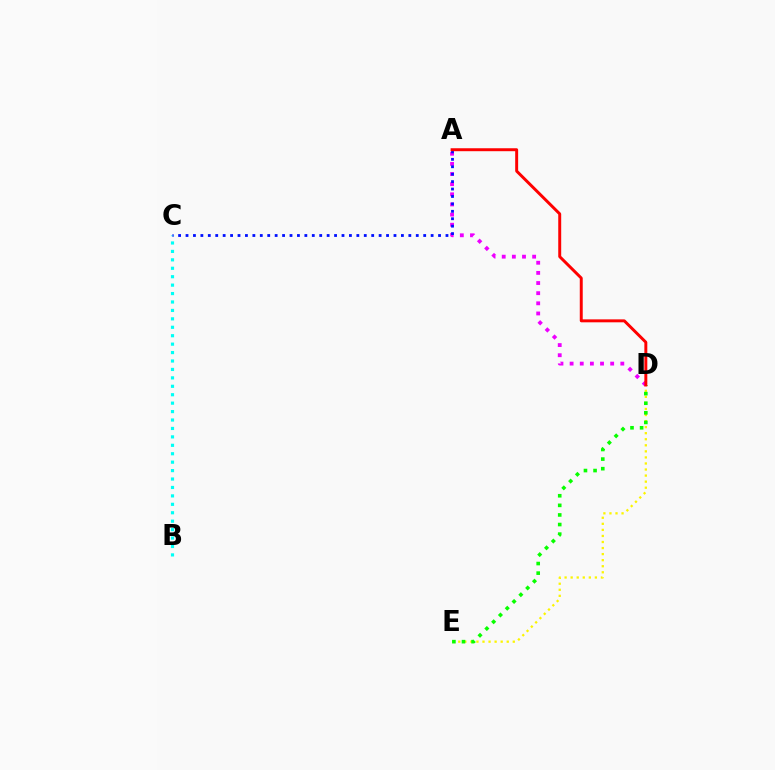{('B', 'C'): [{'color': '#00fff6', 'line_style': 'dotted', 'thickness': 2.29}], ('D', 'E'): [{'color': '#fcf500', 'line_style': 'dotted', 'thickness': 1.65}, {'color': '#08ff00', 'line_style': 'dotted', 'thickness': 2.61}], ('A', 'D'): [{'color': '#ee00ff', 'line_style': 'dotted', 'thickness': 2.76}, {'color': '#ff0000', 'line_style': 'solid', 'thickness': 2.12}], ('A', 'C'): [{'color': '#0010ff', 'line_style': 'dotted', 'thickness': 2.02}]}